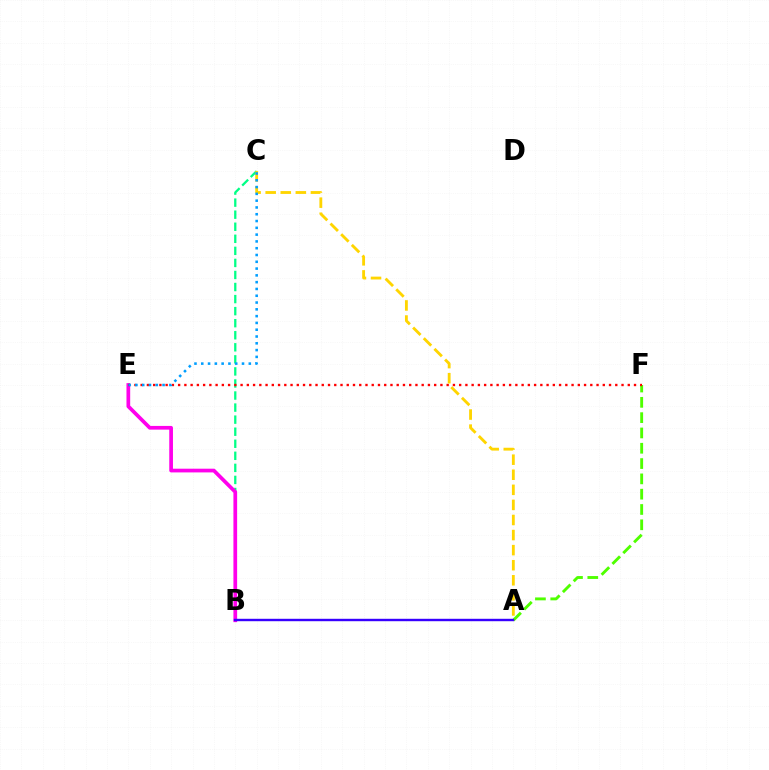{('B', 'C'): [{'color': '#00ff86', 'line_style': 'dashed', 'thickness': 1.64}], ('A', 'F'): [{'color': '#4fff00', 'line_style': 'dashed', 'thickness': 2.08}], ('B', 'E'): [{'color': '#ff00ed', 'line_style': 'solid', 'thickness': 2.67}], ('E', 'F'): [{'color': '#ff0000', 'line_style': 'dotted', 'thickness': 1.7}], ('A', 'C'): [{'color': '#ffd500', 'line_style': 'dashed', 'thickness': 2.05}], ('A', 'B'): [{'color': '#3700ff', 'line_style': 'solid', 'thickness': 1.74}], ('C', 'E'): [{'color': '#009eff', 'line_style': 'dotted', 'thickness': 1.85}]}